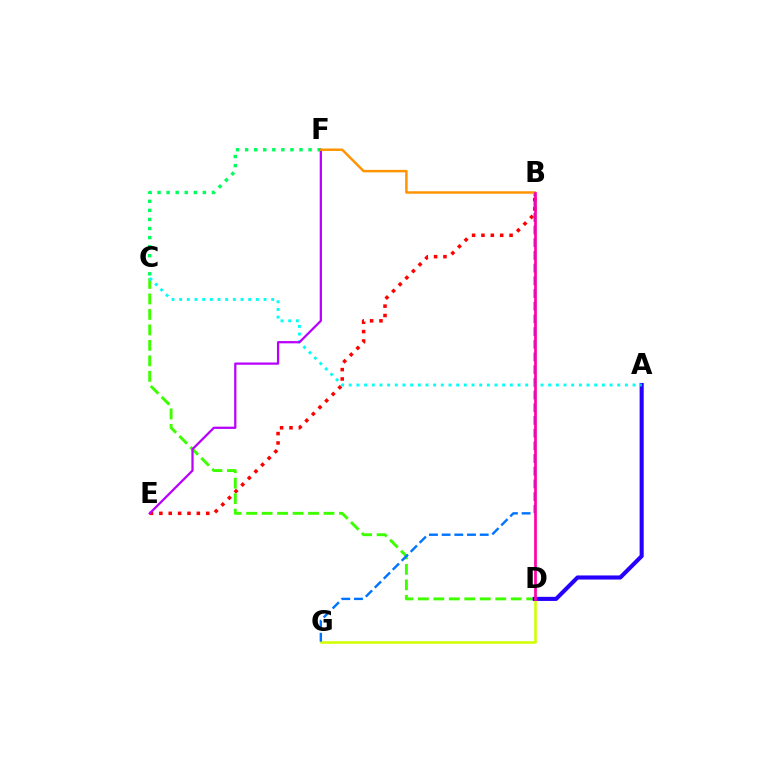{('B', 'E'): [{'color': '#ff0000', 'line_style': 'dotted', 'thickness': 2.55}], ('C', 'D'): [{'color': '#3dff00', 'line_style': 'dashed', 'thickness': 2.1}], ('D', 'G'): [{'color': '#d1ff00', 'line_style': 'solid', 'thickness': 1.85}], ('A', 'D'): [{'color': '#2500ff', 'line_style': 'solid', 'thickness': 2.95}], ('B', 'G'): [{'color': '#0074ff', 'line_style': 'dashed', 'thickness': 1.72}], ('A', 'C'): [{'color': '#00fff6', 'line_style': 'dotted', 'thickness': 2.08}], ('C', 'F'): [{'color': '#00ff5c', 'line_style': 'dotted', 'thickness': 2.46}], ('E', 'F'): [{'color': '#b900ff', 'line_style': 'solid', 'thickness': 1.62}], ('B', 'F'): [{'color': '#ff9400', 'line_style': 'solid', 'thickness': 1.77}], ('B', 'D'): [{'color': '#ff00ac', 'line_style': 'solid', 'thickness': 1.95}]}